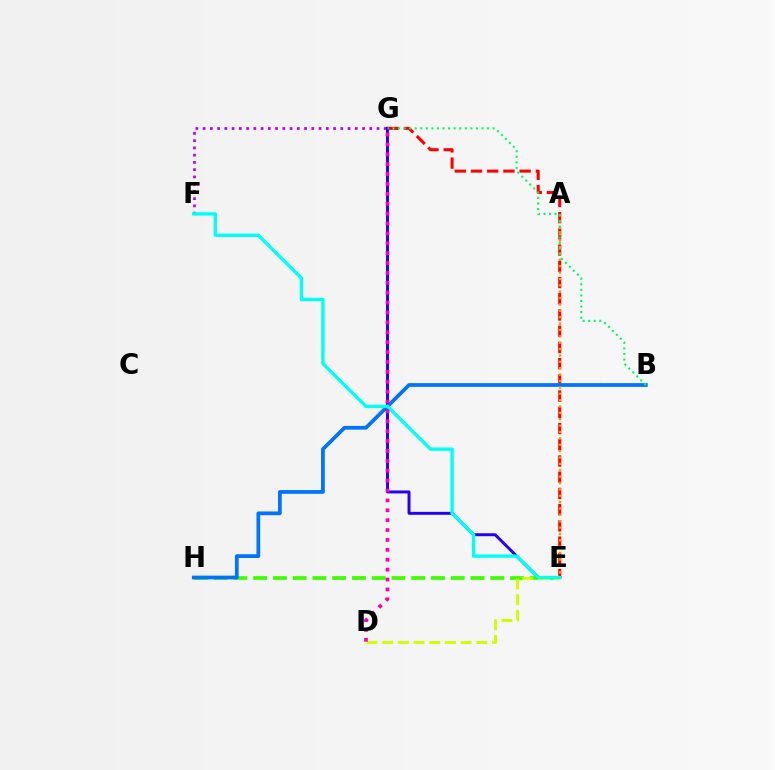{('E', 'H'): [{'color': '#3dff00', 'line_style': 'dashed', 'thickness': 2.68}], ('E', 'G'): [{'color': '#ff0000', 'line_style': 'dashed', 'thickness': 2.2}, {'color': '#2500ff', 'line_style': 'solid', 'thickness': 2.13}], ('F', 'G'): [{'color': '#b900ff', 'line_style': 'dotted', 'thickness': 1.97}], ('B', 'H'): [{'color': '#0074ff', 'line_style': 'solid', 'thickness': 2.69}], ('D', 'E'): [{'color': '#d1ff00', 'line_style': 'dashed', 'thickness': 2.13}], ('A', 'E'): [{'color': '#ff9400', 'line_style': 'dotted', 'thickness': 1.73}], ('E', 'F'): [{'color': '#00fff6', 'line_style': 'solid', 'thickness': 2.41}], ('B', 'G'): [{'color': '#00ff5c', 'line_style': 'dotted', 'thickness': 1.51}], ('D', 'G'): [{'color': '#ff00ac', 'line_style': 'dotted', 'thickness': 2.69}]}